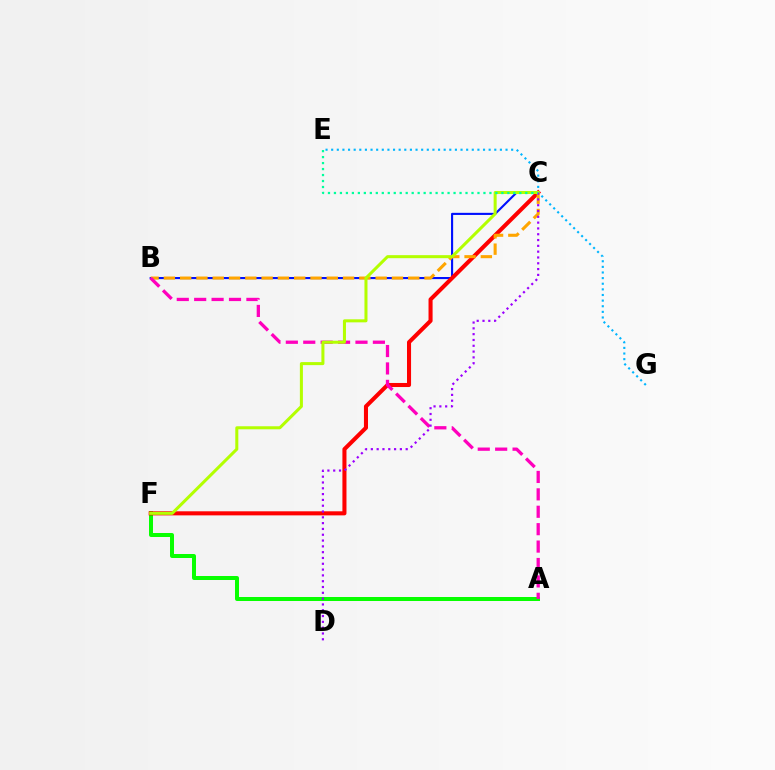{('A', 'F'): [{'color': '#08ff00', 'line_style': 'solid', 'thickness': 2.87}], ('B', 'C'): [{'color': '#0010ff', 'line_style': 'solid', 'thickness': 1.52}, {'color': '#ffa500', 'line_style': 'dashed', 'thickness': 2.21}], ('C', 'F'): [{'color': '#ff0000', 'line_style': 'solid', 'thickness': 2.93}, {'color': '#b3ff00', 'line_style': 'solid', 'thickness': 2.18}], ('A', 'B'): [{'color': '#ff00bd', 'line_style': 'dashed', 'thickness': 2.37}], ('E', 'G'): [{'color': '#00b5ff', 'line_style': 'dotted', 'thickness': 1.53}], ('C', 'D'): [{'color': '#9b00ff', 'line_style': 'dotted', 'thickness': 1.58}], ('C', 'E'): [{'color': '#00ff9d', 'line_style': 'dotted', 'thickness': 1.62}]}